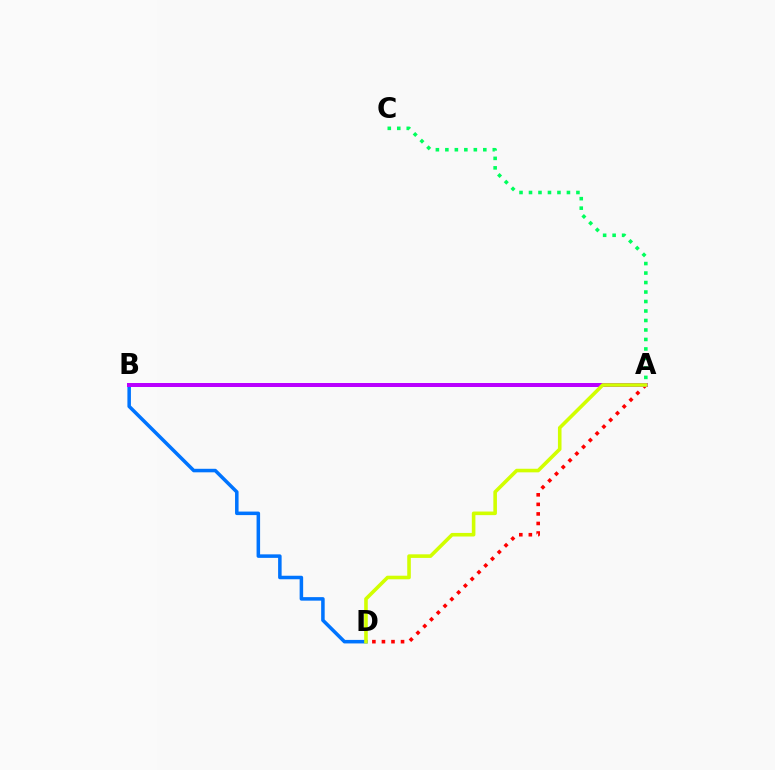{('B', 'D'): [{'color': '#0074ff', 'line_style': 'solid', 'thickness': 2.54}], ('A', 'D'): [{'color': '#ff0000', 'line_style': 'dotted', 'thickness': 2.59}, {'color': '#d1ff00', 'line_style': 'solid', 'thickness': 2.58}], ('A', 'B'): [{'color': '#b900ff', 'line_style': 'solid', 'thickness': 2.88}], ('A', 'C'): [{'color': '#00ff5c', 'line_style': 'dotted', 'thickness': 2.58}]}